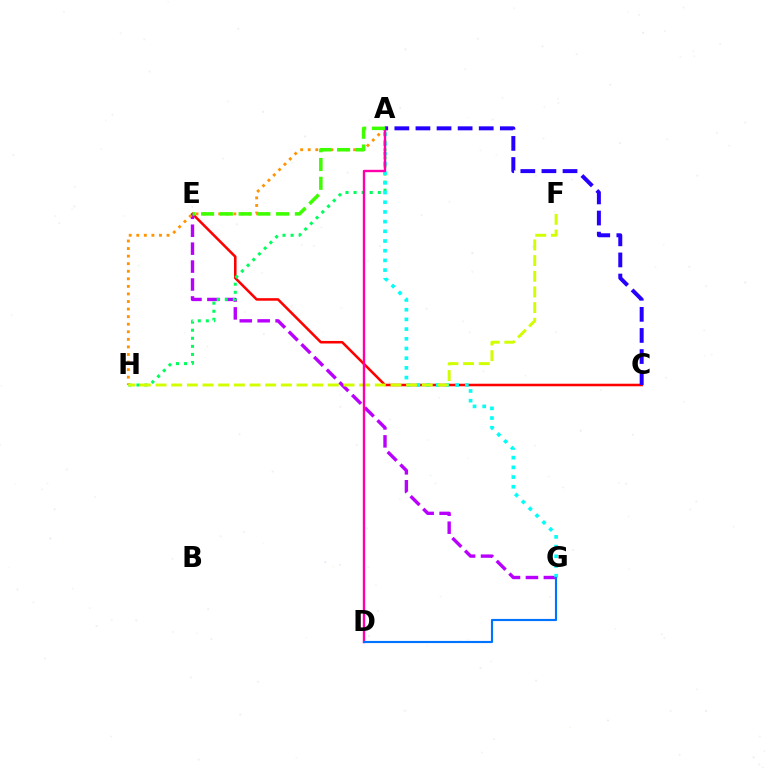{('C', 'E'): [{'color': '#ff0000', 'line_style': 'solid', 'thickness': 1.83}], ('E', 'G'): [{'color': '#b900ff', 'line_style': 'dashed', 'thickness': 2.43}], ('A', 'H'): [{'color': '#00ff5c', 'line_style': 'dotted', 'thickness': 2.19}, {'color': '#ff9400', 'line_style': 'dotted', 'thickness': 2.06}], ('A', 'G'): [{'color': '#00fff6', 'line_style': 'dotted', 'thickness': 2.63}], ('A', 'C'): [{'color': '#2500ff', 'line_style': 'dashed', 'thickness': 2.87}], ('F', 'H'): [{'color': '#d1ff00', 'line_style': 'dashed', 'thickness': 2.13}], ('A', 'D'): [{'color': '#ff00ac', 'line_style': 'solid', 'thickness': 1.72}], ('A', 'E'): [{'color': '#3dff00', 'line_style': 'dashed', 'thickness': 2.55}], ('D', 'G'): [{'color': '#0074ff', 'line_style': 'solid', 'thickness': 1.55}]}